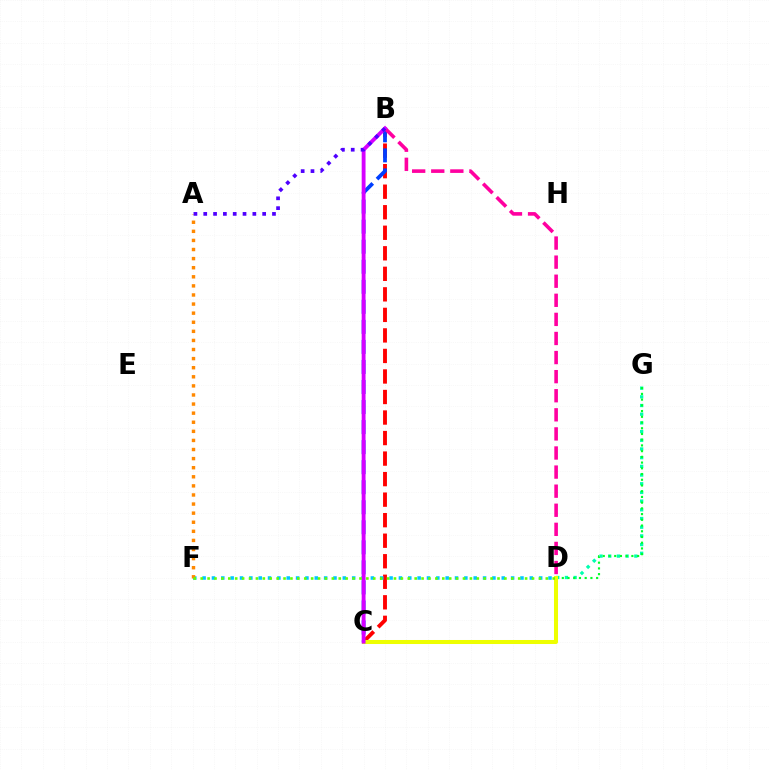{('B', 'C'): [{'color': '#ff0000', 'line_style': 'dashed', 'thickness': 2.79}, {'color': '#003fff', 'line_style': 'dashed', 'thickness': 2.72}, {'color': '#d600ff', 'line_style': 'solid', 'thickness': 2.77}], ('D', 'G'): [{'color': '#00ffaf', 'line_style': 'dotted', 'thickness': 2.36}, {'color': '#00ff27', 'line_style': 'dotted', 'thickness': 1.56}], ('D', 'F'): [{'color': '#00c7ff', 'line_style': 'dotted', 'thickness': 2.54}, {'color': '#66ff00', 'line_style': 'dotted', 'thickness': 1.88}], ('B', 'D'): [{'color': '#ff00a0', 'line_style': 'dashed', 'thickness': 2.59}], ('C', 'D'): [{'color': '#eeff00', 'line_style': 'solid', 'thickness': 2.9}], ('A', 'F'): [{'color': '#ff8800', 'line_style': 'dotted', 'thickness': 2.47}], ('A', 'B'): [{'color': '#4f00ff', 'line_style': 'dotted', 'thickness': 2.67}]}